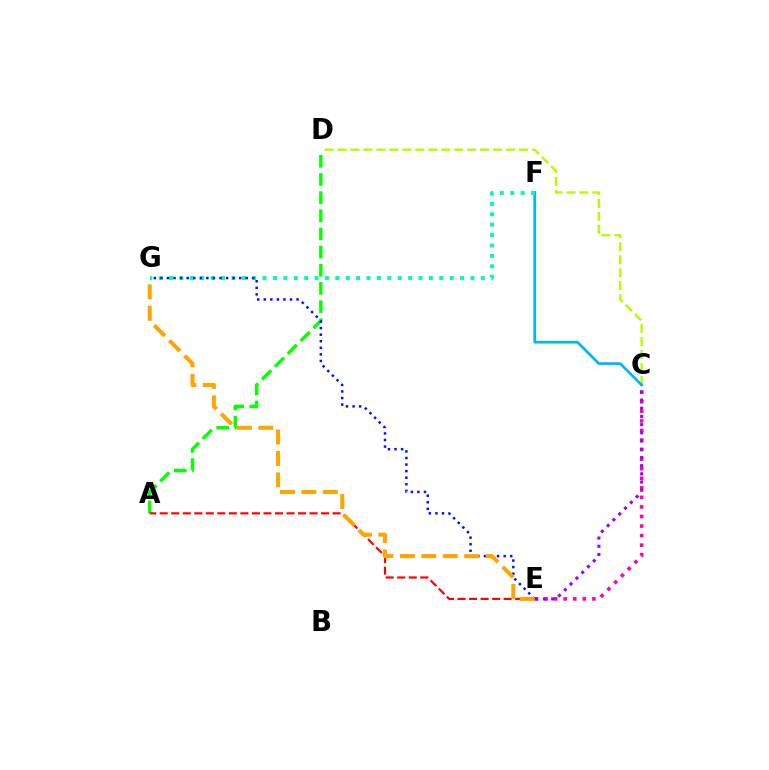{('C', 'D'): [{'color': '#b3ff00', 'line_style': 'dashed', 'thickness': 1.76}], ('C', 'E'): [{'color': '#ff00bd', 'line_style': 'dotted', 'thickness': 2.6}, {'color': '#9b00ff', 'line_style': 'dotted', 'thickness': 2.23}], ('C', 'F'): [{'color': '#00b5ff', 'line_style': 'solid', 'thickness': 1.93}], ('A', 'D'): [{'color': '#08ff00', 'line_style': 'dashed', 'thickness': 2.47}], ('A', 'E'): [{'color': '#ff0000', 'line_style': 'dashed', 'thickness': 1.57}], ('F', 'G'): [{'color': '#00ff9d', 'line_style': 'dotted', 'thickness': 2.82}], ('E', 'G'): [{'color': '#0010ff', 'line_style': 'dotted', 'thickness': 1.78}, {'color': '#ffa500', 'line_style': 'dashed', 'thickness': 2.91}]}